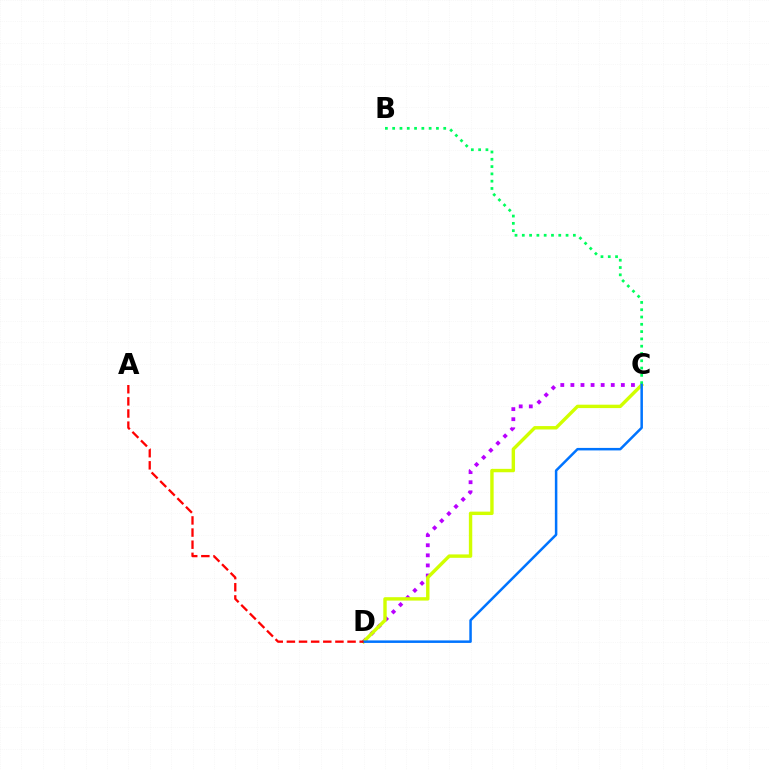{('C', 'D'): [{'color': '#b900ff', 'line_style': 'dotted', 'thickness': 2.74}, {'color': '#d1ff00', 'line_style': 'solid', 'thickness': 2.45}, {'color': '#0074ff', 'line_style': 'solid', 'thickness': 1.81}], ('B', 'C'): [{'color': '#00ff5c', 'line_style': 'dotted', 'thickness': 1.98}], ('A', 'D'): [{'color': '#ff0000', 'line_style': 'dashed', 'thickness': 1.65}]}